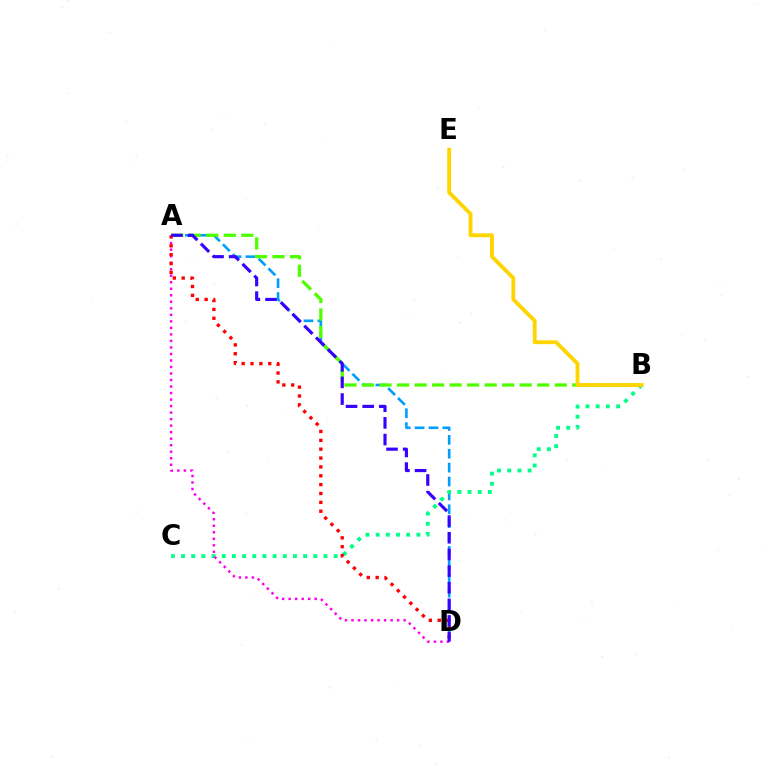{('A', 'D'): [{'color': '#009eff', 'line_style': 'dashed', 'thickness': 1.89}, {'color': '#ff00ed', 'line_style': 'dotted', 'thickness': 1.77}, {'color': '#ff0000', 'line_style': 'dotted', 'thickness': 2.41}, {'color': '#3700ff', 'line_style': 'dashed', 'thickness': 2.26}], ('B', 'C'): [{'color': '#00ff86', 'line_style': 'dotted', 'thickness': 2.77}], ('A', 'B'): [{'color': '#4fff00', 'line_style': 'dashed', 'thickness': 2.38}], ('B', 'E'): [{'color': '#ffd500', 'line_style': 'solid', 'thickness': 2.77}]}